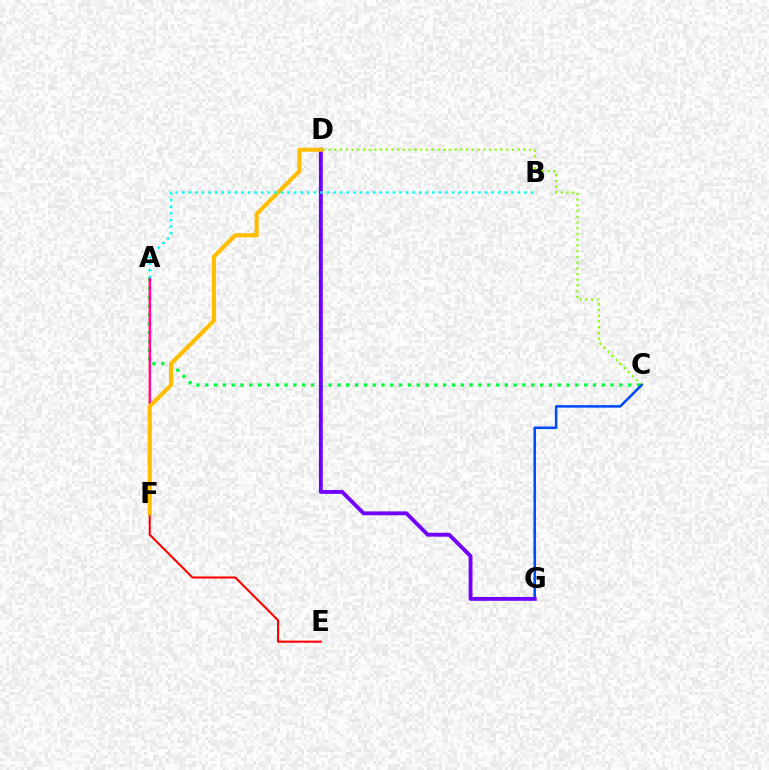{('C', 'D'): [{'color': '#84ff00', 'line_style': 'dotted', 'thickness': 1.56}], ('A', 'C'): [{'color': '#00ff39', 'line_style': 'dotted', 'thickness': 2.39}], ('C', 'G'): [{'color': '#004bff', 'line_style': 'solid', 'thickness': 1.82}], ('A', 'E'): [{'color': '#ff0000', 'line_style': 'solid', 'thickness': 1.5}], ('A', 'F'): [{'color': '#ff00cf', 'line_style': 'solid', 'thickness': 1.51}], ('D', 'G'): [{'color': '#7200ff', 'line_style': 'solid', 'thickness': 2.79}], ('D', 'F'): [{'color': '#ffbd00', 'line_style': 'solid', 'thickness': 2.95}], ('A', 'B'): [{'color': '#00fff6', 'line_style': 'dotted', 'thickness': 1.79}]}